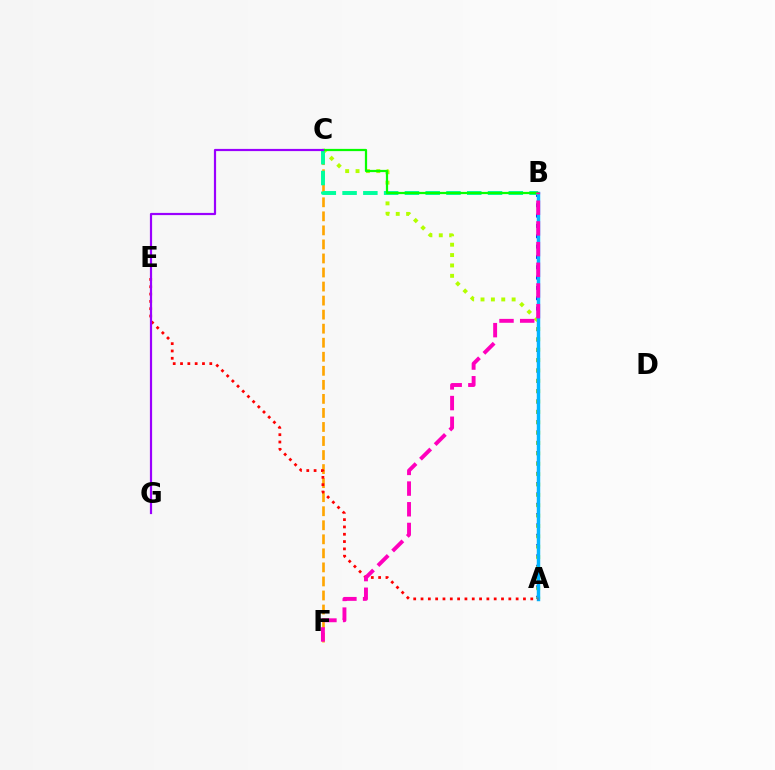{('C', 'F'): [{'color': '#ffa500', 'line_style': 'dashed', 'thickness': 1.91}], ('A', 'B'): [{'color': '#0010ff', 'line_style': 'dotted', 'thickness': 2.81}, {'color': '#00b5ff', 'line_style': 'solid', 'thickness': 2.48}], ('A', 'C'): [{'color': '#b3ff00', 'line_style': 'dotted', 'thickness': 2.82}], ('B', 'C'): [{'color': '#00ff9d', 'line_style': 'dashed', 'thickness': 2.82}, {'color': '#08ff00', 'line_style': 'solid', 'thickness': 1.61}], ('A', 'E'): [{'color': '#ff0000', 'line_style': 'dotted', 'thickness': 1.99}], ('C', 'G'): [{'color': '#9b00ff', 'line_style': 'solid', 'thickness': 1.58}], ('B', 'F'): [{'color': '#ff00bd', 'line_style': 'dashed', 'thickness': 2.81}]}